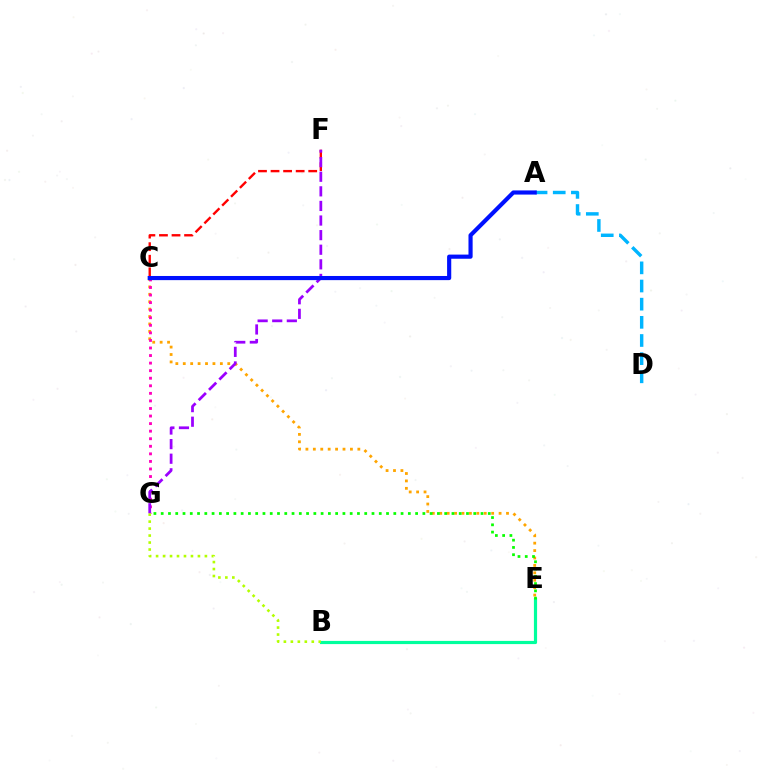{('C', 'E'): [{'color': '#ffa500', 'line_style': 'dotted', 'thickness': 2.02}], ('B', 'E'): [{'color': '#00ff9d', 'line_style': 'solid', 'thickness': 2.29}], ('C', 'G'): [{'color': '#ff00bd', 'line_style': 'dotted', 'thickness': 2.05}], ('C', 'F'): [{'color': '#ff0000', 'line_style': 'dashed', 'thickness': 1.71}], ('F', 'G'): [{'color': '#9b00ff', 'line_style': 'dashed', 'thickness': 1.98}], ('E', 'G'): [{'color': '#08ff00', 'line_style': 'dotted', 'thickness': 1.97}], ('A', 'D'): [{'color': '#00b5ff', 'line_style': 'dashed', 'thickness': 2.47}], ('B', 'G'): [{'color': '#b3ff00', 'line_style': 'dotted', 'thickness': 1.89}], ('A', 'C'): [{'color': '#0010ff', 'line_style': 'solid', 'thickness': 2.99}]}